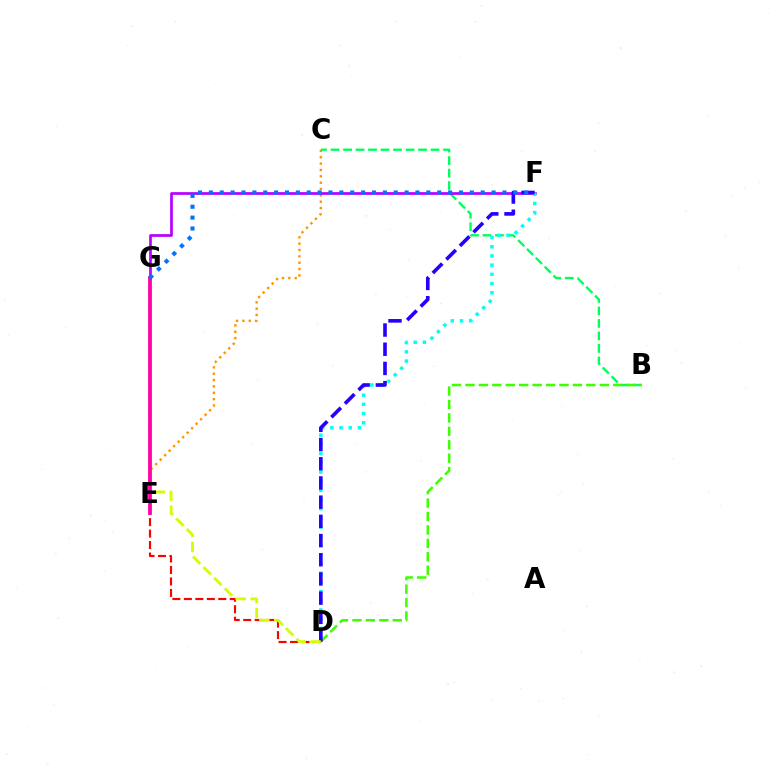{('C', 'E'): [{'color': '#ff9400', 'line_style': 'dotted', 'thickness': 1.73}], ('B', 'C'): [{'color': '#00ff5c', 'line_style': 'dashed', 'thickness': 1.7}], ('F', 'G'): [{'color': '#b900ff', 'line_style': 'solid', 'thickness': 1.96}, {'color': '#0074ff', 'line_style': 'dotted', 'thickness': 2.95}], ('D', 'F'): [{'color': '#00fff6', 'line_style': 'dotted', 'thickness': 2.5}, {'color': '#2500ff', 'line_style': 'dashed', 'thickness': 2.61}], ('B', 'D'): [{'color': '#3dff00', 'line_style': 'dashed', 'thickness': 1.82}], ('D', 'E'): [{'color': '#ff0000', 'line_style': 'dashed', 'thickness': 1.56}], ('D', 'G'): [{'color': '#d1ff00', 'line_style': 'dashed', 'thickness': 2.04}], ('E', 'G'): [{'color': '#ff00ac', 'line_style': 'solid', 'thickness': 2.71}]}